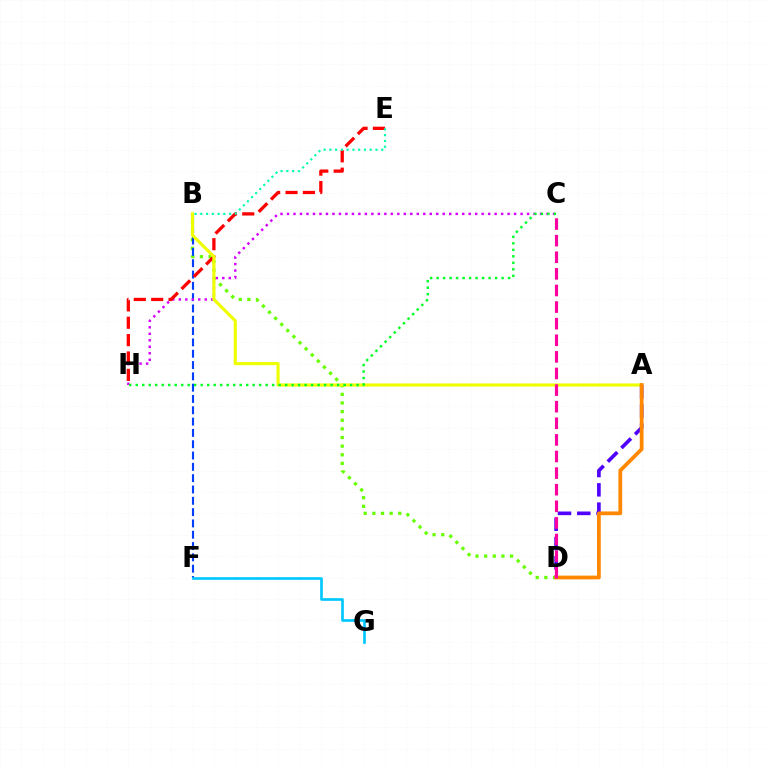{('B', 'D'): [{'color': '#66ff00', 'line_style': 'dotted', 'thickness': 2.35}], ('B', 'F'): [{'color': '#003fff', 'line_style': 'dashed', 'thickness': 1.54}], ('F', 'G'): [{'color': '#00c7ff', 'line_style': 'solid', 'thickness': 1.92}], ('C', 'H'): [{'color': '#d600ff', 'line_style': 'dotted', 'thickness': 1.76}, {'color': '#00ff27', 'line_style': 'dotted', 'thickness': 1.76}], ('E', 'H'): [{'color': '#ff0000', 'line_style': 'dashed', 'thickness': 2.36}], ('A', 'B'): [{'color': '#eeff00', 'line_style': 'solid', 'thickness': 2.25}], ('B', 'E'): [{'color': '#00ffaf', 'line_style': 'dotted', 'thickness': 1.57}], ('A', 'D'): [{'color': '#4f00ff', 'line_style': 'dashed', 'thickness': 2.62}, {'color': '#ff8800', 'line_style': 'solid', 'thickness': 2.71}], ('C', 'D'): [{'color': '#ff00a0', 'line_style': 'dashed', 'thickness': 2.26}]}